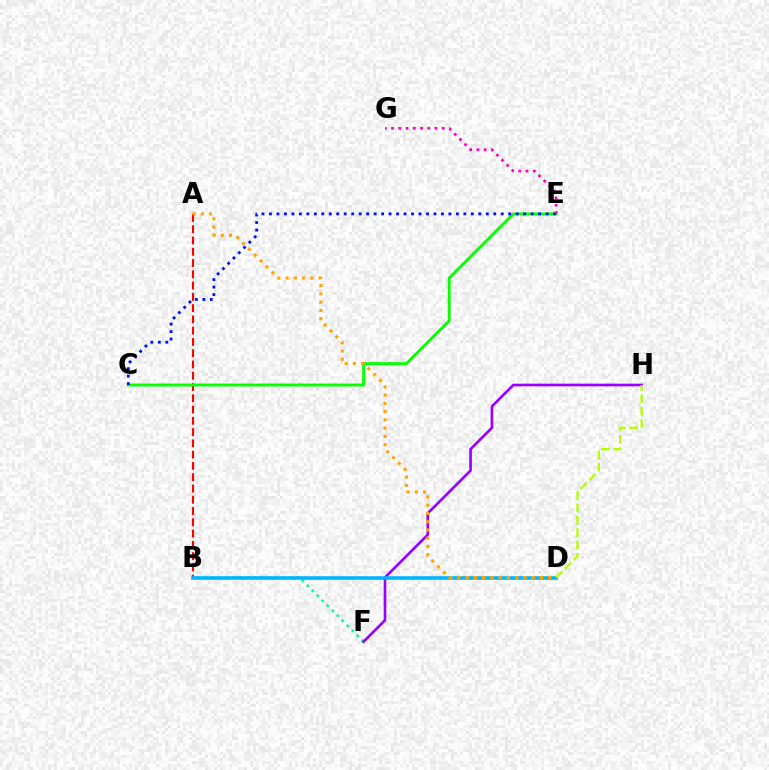{('A', 'B'): [{'color': '#ff0000', 'line_style': 'dashed', 'thickness': 1.53}], ('B', 'F'): [{'color': '#00ff9d', 'line_style': 'dotted', 'thickness': 1.92}], ('C', 'E'): [{'color': '#08ff00', 'line_style': 'solid', 'thickness': 2.08}, {'color': '#0010ff', 'line_style': 'dotted', 'thickness': 2.03}], ('F', 'H'): [{'color': '#9b00ff', 'line_style': 'solid', 'thickness': 1.92}], ('B', 'D'): [{'color': '#00b5ff', 'line_style': 'solid', 'thickness': 2.57}], ('E', 'G'): [{'color': '#ff00bd', 'line_style': 'dotted', 'thickness': 1.97}], ('A', 'D'): [{'color': '#ffa500', 'line_style': 'dotted', 'thickness': 2.24}], ('D', 'H'): [{'color': '#b3ff00', 'line_style': 'dashed', 'thickness': 1.68}]}